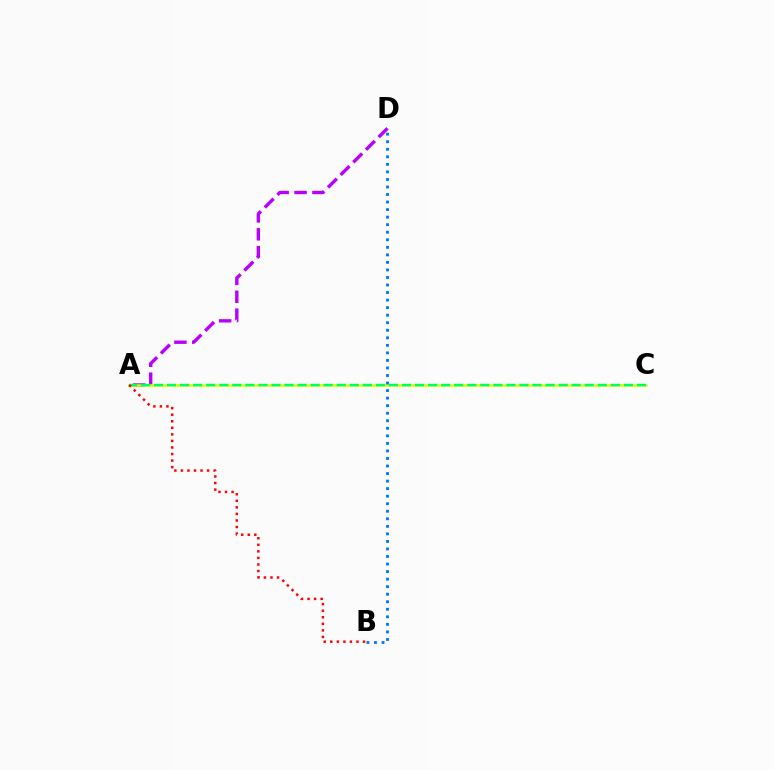{('A', 'D'): [{'color': '#b900ff', 'line_style': 'dashed', 'thickness': 2.43}], ('A', 'C'): [{'color': '#d1ff00', 'line_style': 'solid', 'thickness': 1.81}, {'color': '#00ff5c', 'line_style': 'dashed', 'thickness': 1.77}], ('B', 'D'): [{'color': '#0074ff', 'line_style': 'dotted', 'thickness': 2.05}], ('A', 'B'): [{'color': '#ff0000', 'line_style': 'dotted', 'thickness': 1.78}]}